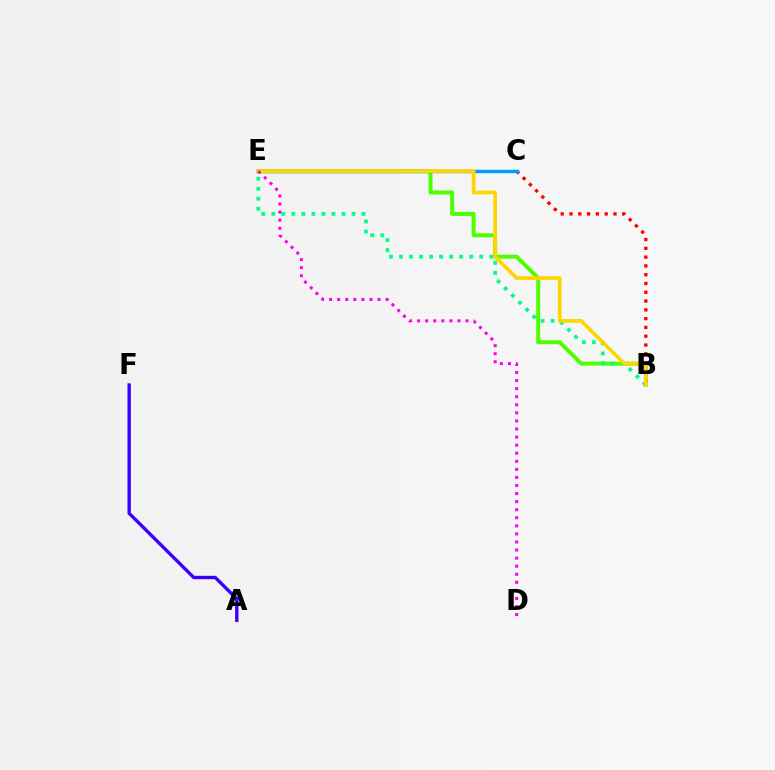{('B', 'E'): [{'color': '#4fff00', 'line_style': 'solid', 'thickness': 2.88}, {'color': '#00ff86', 'line_style': 'dotted', 'thickness': 2.73}, {'color': '#ffd500', 'line_style': 'solid', 'thickness': 2.66}], ('A', 'F'): [{'color': '#3700ff', 'line_style': 'solid', 'thickness': 2.42}], ('B', 'C'): [{'color': '#ff0000', 'line_style': 'dotted', 'thickness': 2.39}], ('C', 'E'): [{'color': '#009eff', 'line_style': 'solid', 'thickness': 2.47}], ('D', 'E'): [{'color': '#ff00ed', 'line_style': 'dotted', 'thickness': 2.19}]}